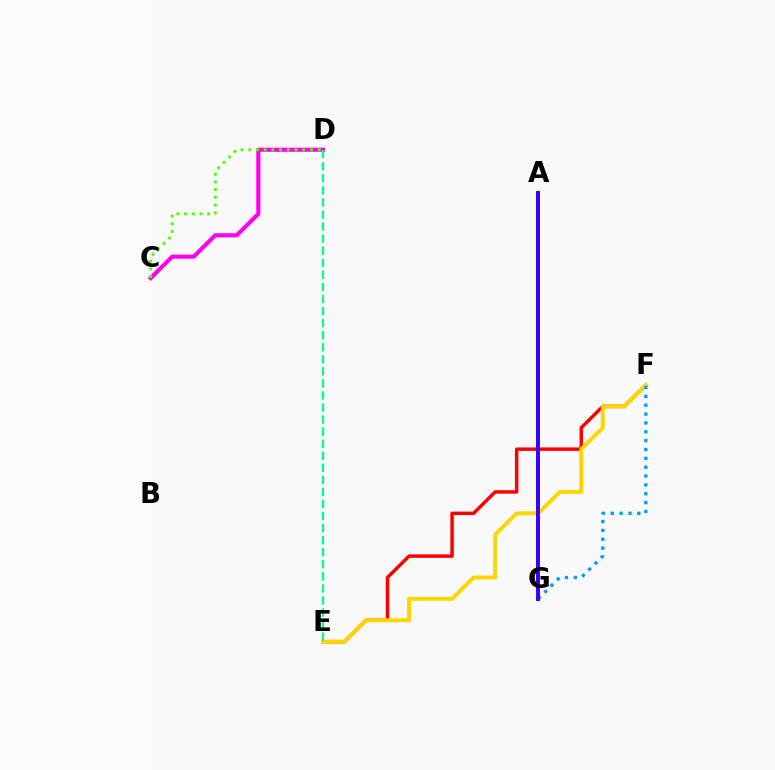{('E', 'F'): [{'color': '#ff0000', 'line_style': 'solid', 'thickness': 2.49}, {'color': '#ffd500', 'line_style': 'solid', 'thickness': 2.83}], ('C', 'D'): [{'color': '#ff00ed', 'line_style': 'solid', 'thickness': 2.97}, {'color': '#4fff00', 'line_style': 'dotted', 'thickness': 2.1}], ('D', 'E'): [{'color': '#00ff86', 'line_style': 'dashed', 'thickness': 1.64}], ('F', 'G'): [{'color': '#009eff', 'line_style': 'dotted', 'thickness': 2.41}], ('A', 'G'): [{'color': '#3700ff', 'line_style': 'solid', 'thickness': 2.86}]}